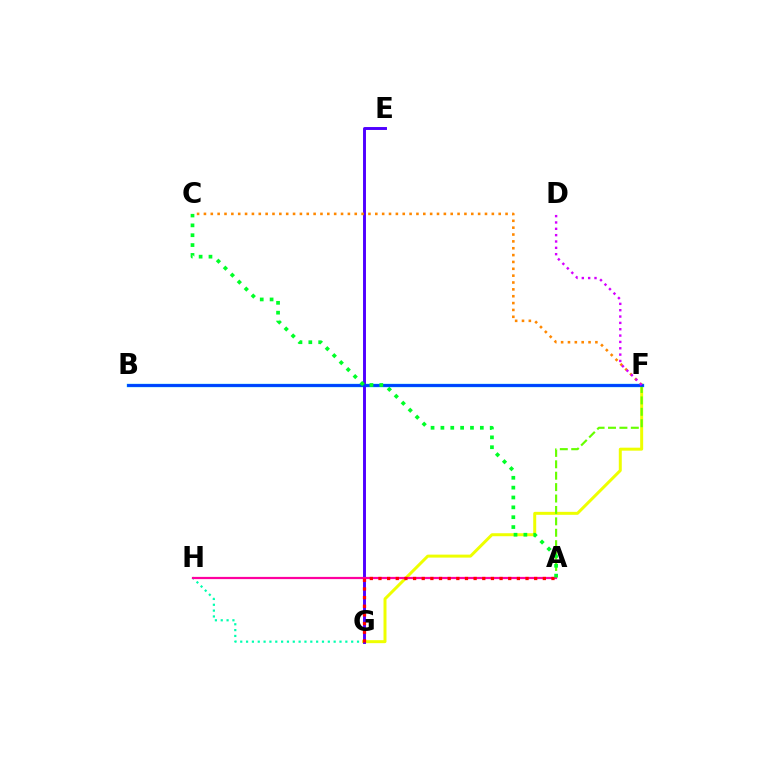{('B', 'F'): [{'color': '#00c7ff', 'line_style': 'solid', 'thickness': 2.46}, {'color': '#003fff', 'line_style': 'solid', 'thickness': 2.02}], ('G', 'H'): [{'color': '#00ffaf', 'line_style': 'dotted', 'thickness': 1.59}], ('F', 'G'): [{'color': '#eeff00', 'line_style': 'solid', 'thickness': 2.15}], ('E', 'G'): [{'color': '#4f00ff', 'line_style': 'solid', 'thickness': 2.1}], ('C', 'F'): [{'color': '#ff8800', 'line_style': 'dotted', 'thickness': 1.86}], ('A', 'F'): [{'color': '#66ff00', 'line_style': 'dashed', 'thickness': 1.55}], ('A', 'H'): [{'color': '#ff00a0', 'line_style': 'solid', 'thickness': 1.59}], ('D', 'F'): [{'color': '#d600ff', 'line_style': 'dotted', 'thickness': 1.72}], ('A', 'G'): [{'color': '#ff0000', 'line_style': 'dotted', 'thickness': 2.35}], ('A', 'C'): [{'color': '#00ff27', 'line_style': 'dotted', 'thickness': 2.68}]}